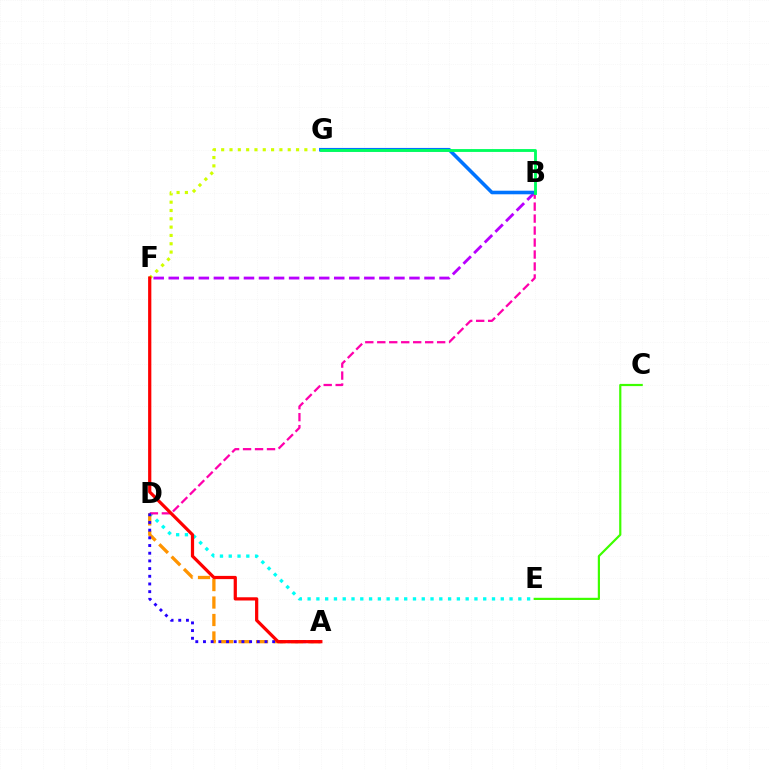{('F', 'G'): [{'color': '#d1ff00', 'line_style': 'dotted', 'thickness': 2.26}], ('D', 'E'): [{'color': '#00fff6', 'line_style': 'dotted', 'thickness': 2.39}], ('A', 'D'): [{'color': '#ff9400', 'line_style': 'dashed', 'thickness': 2.37}, {'color': '#2500ff', 'line_style': 'dotted', 'thickness': 2.09}], ('B', 'F'): [{'color': '#b900ff', 'line_style': 'dashed', 'thickness': 2.04}], ('B', 'D'): [{'color': '#ff00ac', 'line_style': 'dashed', 'thickness': 1.63}], ('B', 'G'): [{'color': '#0074ff', 'line_style': 'solid', 'thickness': 2.58}, {'color': '#00ff5c', 'line_style': 'solid', 'thickness': 2.06}], ('A', 'F'): [{'color': '#ff0000', 'line_style': 'solid', 'thickness': 2.32}], ('C', 'E'): [{'color': '#3dff00', 'line_style': 'solid', 'thickness': 1.58}]}